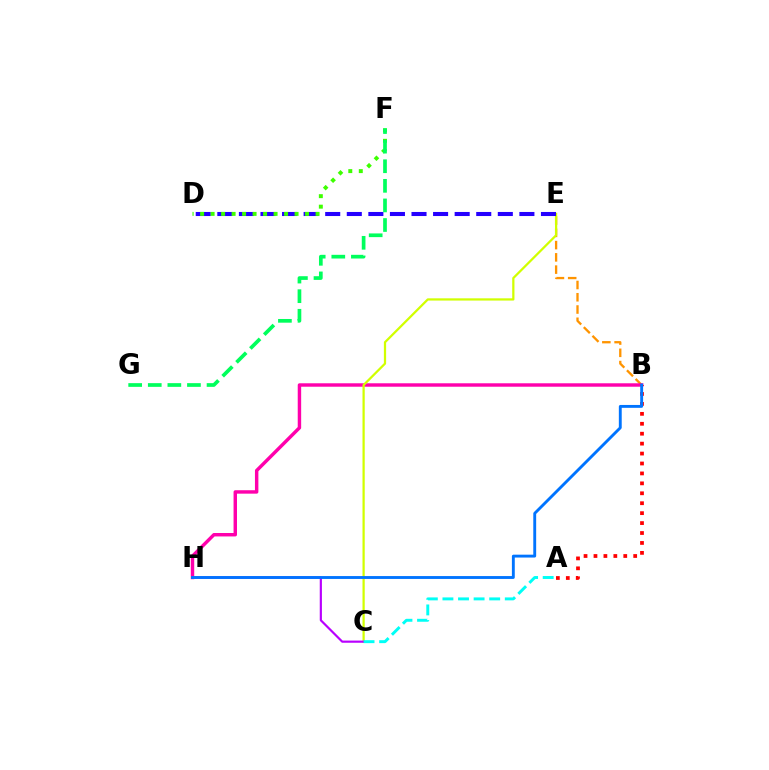{('B', 'E'): [{'color': '#ff9400', 'line_style': 'dashed', 'thickness': 1.67}], ('B', 'H'): [{'color': '#ff00ac', 'line_style': 'solid', 'thickness': 2.47}, {'color': '#0074ff', 'line_style': 'solid', 'thickness': 2.07}], ('C', 'E'): [{'color': '#d1ff00', 'line_style': 'solid', 'thickness': 1.61}], ('D', 'E'): [{'color': '#2500ff', 'line_style': 'dashed', 'thickness': 2.93}], ('A', 'B'): [{'color': '#ff0000', 'line_style': 'dotted', 'thickness': 2.7}], ('C', 'H'): [{'color': '#b900ff', 'line_style': 'solid', 'thickness': 1.57}], ('D', 'F'): [{'color': '#3dff00', 'line_style': 'dotted', 'thickness': 2.85}], ('A', 'C'): [{'color': '#00fff6', 'line_style': 'dashed', 'thickness': 2.12}], ('F', 'G'): [{'color': '#00ff5c', 'line_style': 'dashed', 'thickness': 2.66}]}